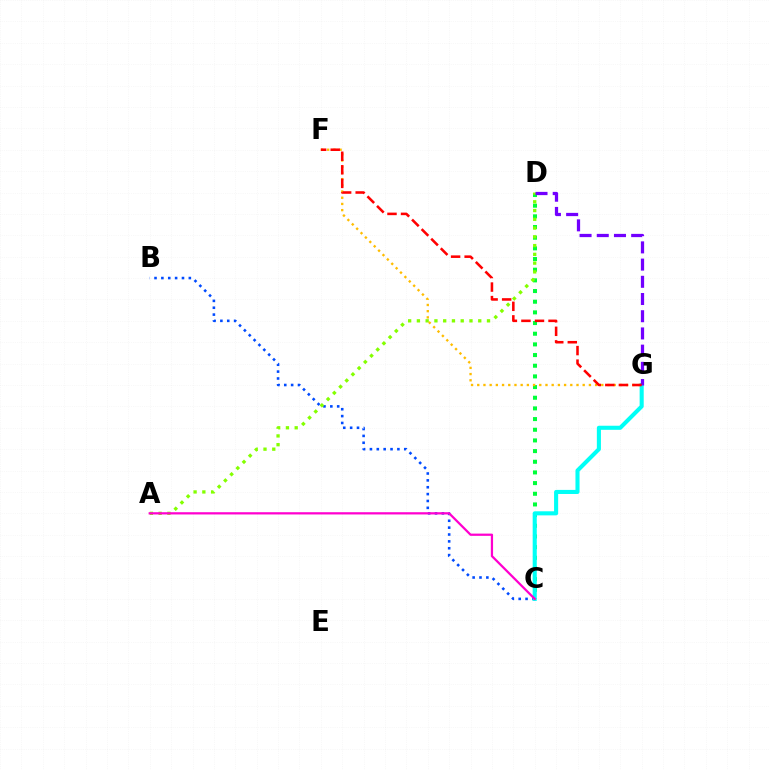{('C', 'D'): [{'color': '#00ff39', 'line_style': 'dotted', 'thickness': 2.9}], ('B', 'C'): [{'color': '#004bff', 'line_style': 'dotted', 'thickness': 1.87}], ('A', 'D'): [{'color': '#84ff00', 'line_style': 'dotted', 'thickness': 2.38}], ('C', 'G'): [{'color': '#00fff6', 'line_style': 'solid', 'thickness': 2.94}], ('A', 'C'): [{'color': '#ff00cf', 'line_style': 'solid', 'thickness': 1.62}], ('D', 'G'): [{'color': '#7200ff', 'line_style': 'dashed', 'thickness': 2.34}], ('F', 'G'): [{'color': '#ffbd00', 'line_style': 'dotted', 'thickness': 1.69}, {'color': '#ff0000', 'line_style': 'dashed', 'thickness': 1.84}]}